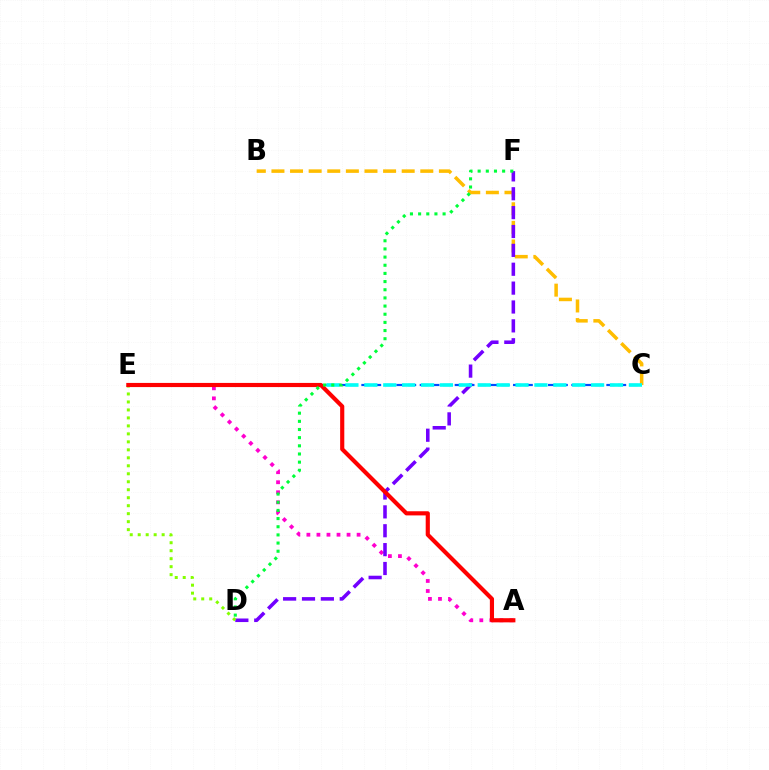{('C', 'E'): [{'color': '#004bff', 'line_style': 'dashed', 'thickness': 1.58}, {'color': '#00fff6', 'line_style': 'dashed', 'thickness': 2.57}], ('B', 'C'): [{'color': '#ffbd00', 'line_style': 'dashed', 'thickness': 2.53}], ('A', 'E'): [{'color': '#ff00cf', 'line_style': 'dotted', 'thickness': 2.73}, {'color': '#ff0000', 'line_style': 'solid', 'thickness': 2.99}], ('D', 'F'): [{'color': '#7200ff', 'line_style': 'dashed', 'thickness': 2.56}, {'color': '#00ff39', 'line_style': 'dotted', 'thickness': 2.22}], ('D', 'E'): [{'color': '#84ff00', 'line_style': 'dotted', 'thickness': 2.17}]}